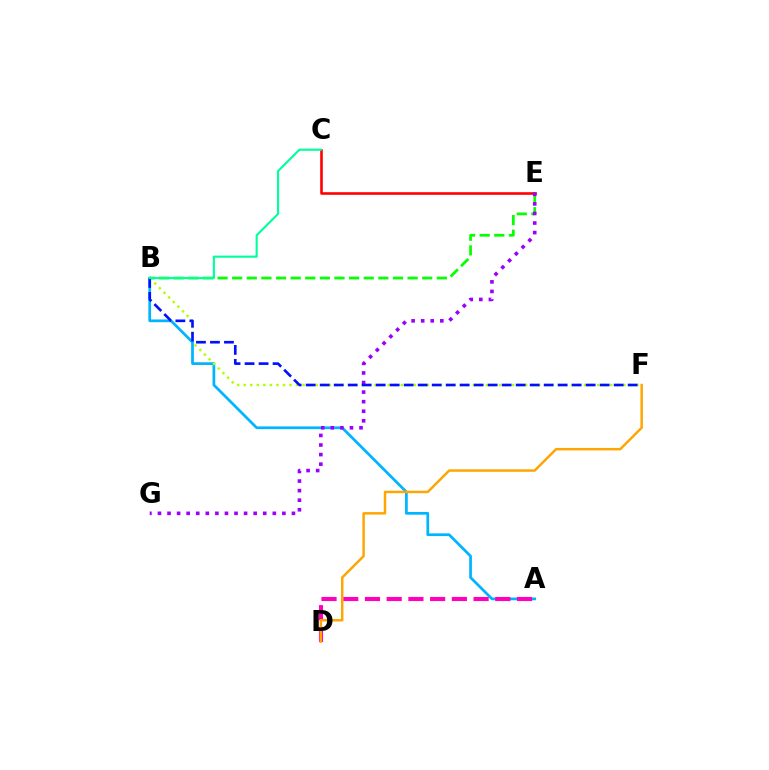{('A', 'B'): [{'color': '#00b5ff', 'line_style': 'solid', 'thickness': 1.97}], ('B', 'E'): [{'color': '#08ff00', 'line_style': 'dashed', 'thickness': 1.99}], ('C', 'E'): [{'color': '#ff0000', 'line_style': 'solid', 'thickness': 1.88}], ('A', 'D'): [{'color': '#ff00bd', 'line_style': 'dashed', 'thickness': 2.95}], ('B', 'F'): [{'color': '#b3ff00', 'line_style': 'dotted', 'thickness': 1.78}, {'color': '#0010ff', 'line_style': 'dashed', 'thickness': 1.9}], ('E', 'G'): [{'color': '#9b00ff', 'line_style': 'dotted', 'thickness': 2.6}], ('B', 'C'): [{'color': '#00ff9d', 'line_style': 'solid', 'thickness': 1.53}], ('D', 'F'): [{'color': '#ffa500', 'line_style': 'solid', 'thickness': 1.77}]}